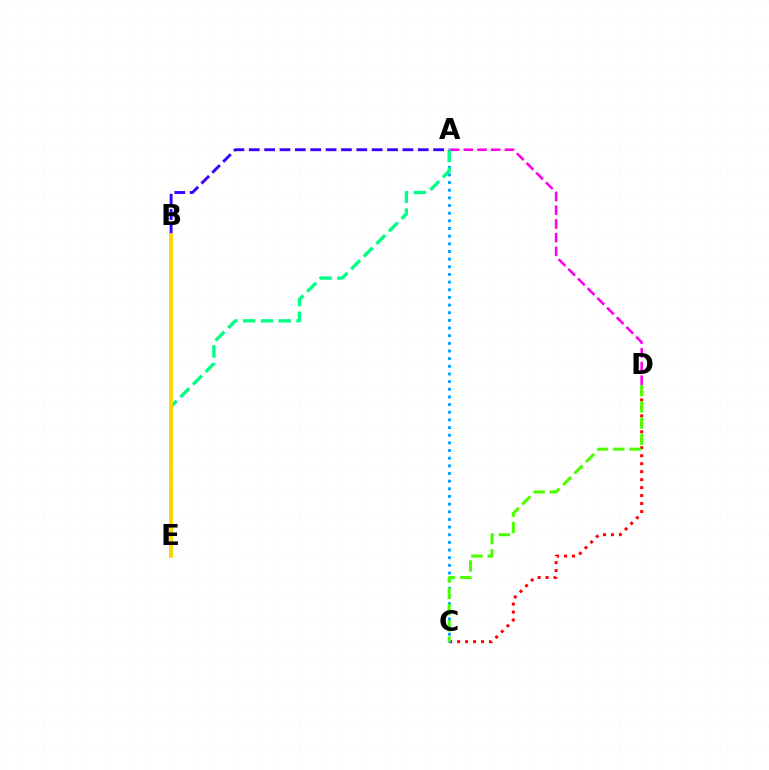{('C', 'D'): [{'color': '#ff0000', 'line_style': 'dotted', 'thickness': 2.17}, {'color': '#4fff00', 'line_style': 'dashed', 'thickness': 2.21}], ('A', 'C'): [{'color': '#009eff', 'line_style': 'dotted', 'thickness': 2.08}], ('A', 'D'): [{'color': '#ff00ed', 'line_style': 'dashed', 'thickness': 1.86}], ('A', 'E'): [{'color': '#00ff86', 'line_style': 'dashed', 'thickness': 2.42}], ('A', 'B'): [{'color': '#3700ff', 'line_style': 'dashed', 'thickness': 2.09}], ('B', 'E'): [{'color': '#ffd500', 'line_style': 'solid', 'thickness': 2.74}]}